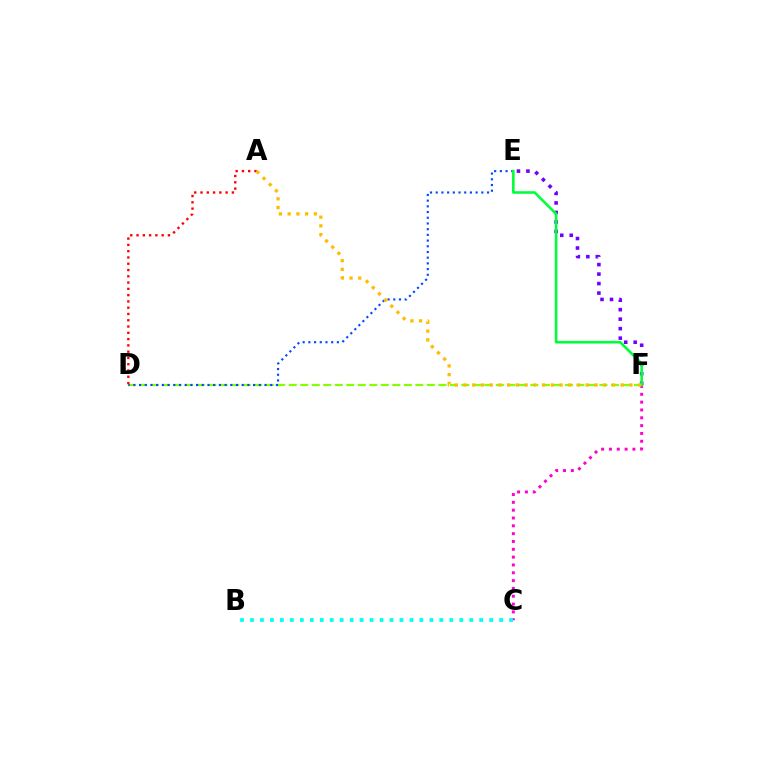{('E', 'F'): [{'color': '#7200ff', 'line_style': 'dotted', 'thickness': 2.58}, {'color': '#00ff39', 'line_style': 'solid', 'thickness': 1.88}], ('C', 'F'): [{'color': '#ff00cf', 'line_style': 'dotted', 'thickness': 2.13}], ('D', 'F'): [{'color': '#84ff00', 'line_style': 'dashed', 'thickness': 1.56}], ('D', 'E'): [{'color': '#004bff', 'line_style': 'dotted', 'thickness': 1.55}], ('B', 'C'): [{'color': '#00fff6', 'line_style': 'dotted', 'thickness': 2.71}], ('A', 'D'): [{'color': '#ff0000', 'line_style': 'dotted', 'thickness': 1.71}], ('A', 'F'): [{'color': '#ffbd00', 'line_style': 'dotted', 'thickness': 2.37}]}